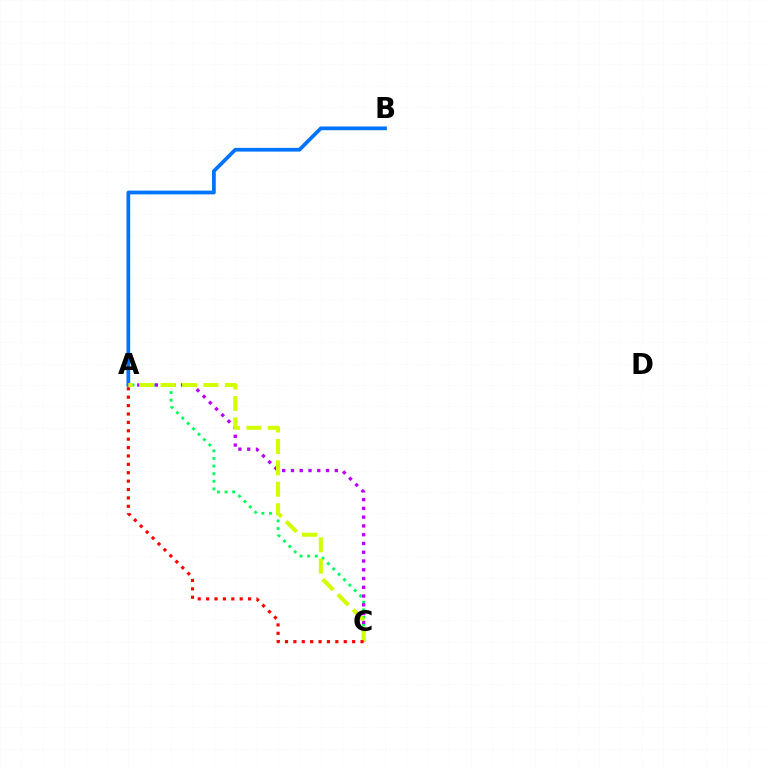{('A', 'C'): [{'color': '#00ff5c', 'line_style': 'dotted', 'thickness': 2.07}, {'color': '#b900ff', 'line_style': 'dotted', 'thickness': 2.38}, {'color': '#d1ff00', 'line_style': 'dashed', 'thickness': 2.91}, {'color': '#ff0000', 'line_style': 'dotted', 'thickness': 2.28}], ('A', 'B'): [{'color': '#0074ff', 'line_style': 'solid', 'thickness': 2.69}]}